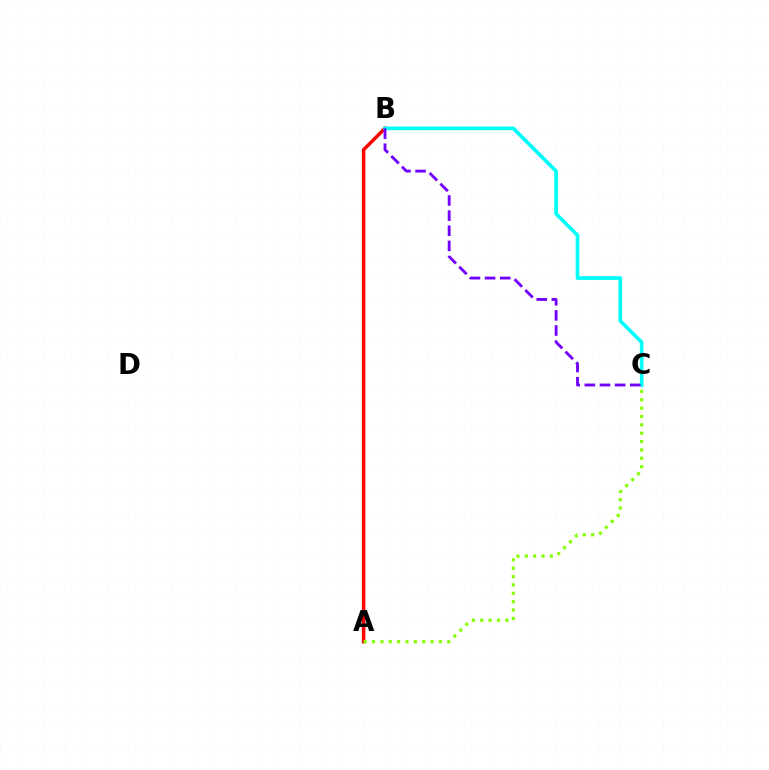{('A', 'B'): [{'color': '#ff0000', 'line_style': 'solid', 'thickness': 2.51}], ('A', 'C'): [{'color': '#84ff00', 'line_style': 'dotted', 'thickness': 2.27}], ('B', 'C'): [{'color': '#00fff6', 'line_style': 'solid', 'thickness': 2.64}, {'color': '#7200ff', 'line_style': 'dashed', 'thickness': 2.06}]}